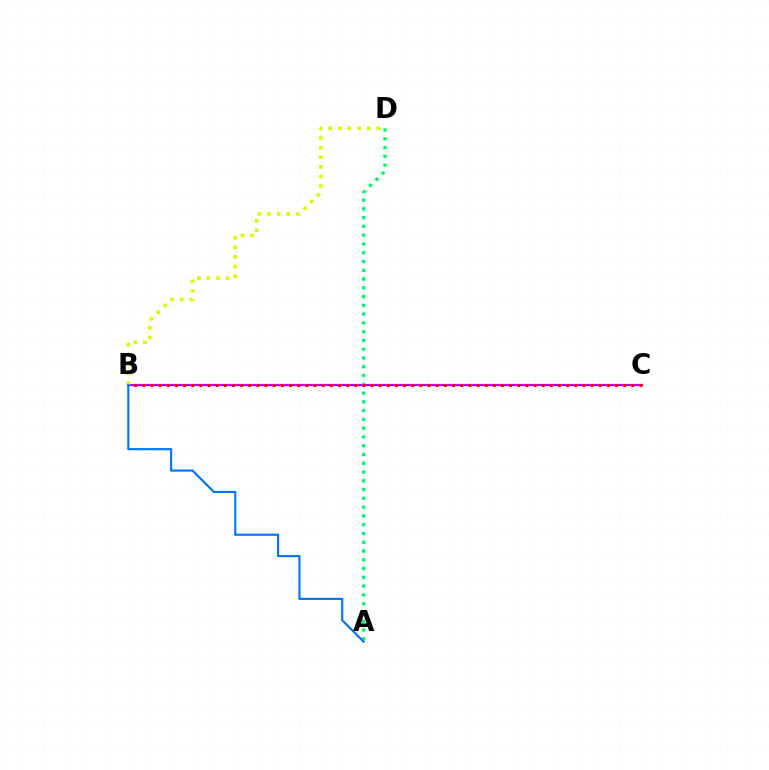{('B', 'C'): [{'color': '#b900ff', 'line_style': 'solid', 'thickness': 1.58}, {'color': '#ff0000', 'line_style': 'dotted', 'thickness': 2.21}], ('B', 'D'): [{'color': '#d1ff00', 'line_style': 'dotted', 'thickness': 2.61}], ('A', 'D'): [{'color': '#00ff5c', 'line_style': 'dotted', 'thickness': 2.38}], ('A', 'B'): [{'color': '#0074ff', 'line_style': 'solid', 'thickness': 1.54}]}